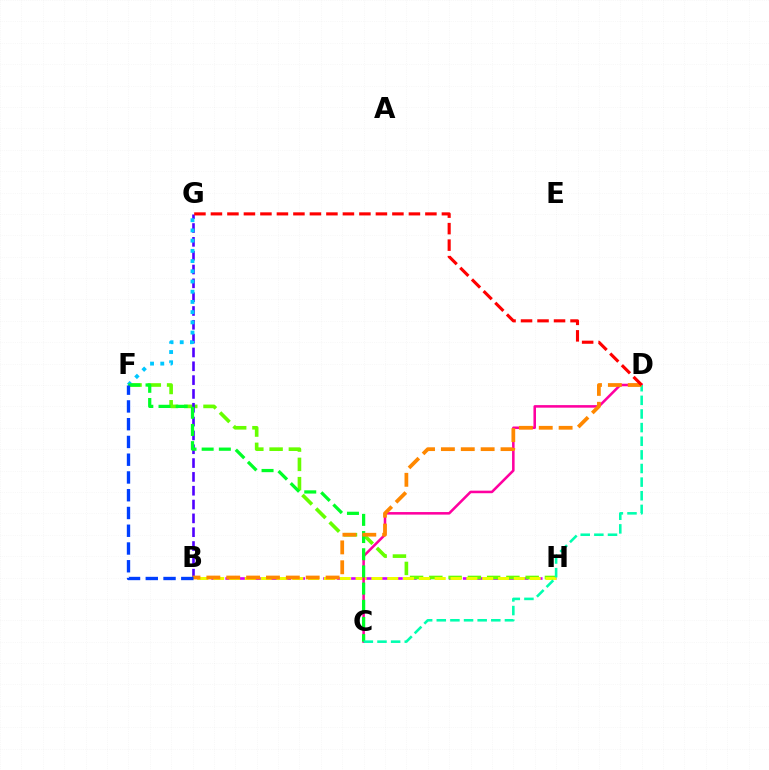{('B', 'H'): [{'color': '#d600ff', 'line_style': 'dashed', 'thickness': 1.9}, {'color': '#eeff00', 'line_style': 'dashed', 'thickness': 2.15}], ('F', 'H'): [{'color': '#66ff00', 'line_style': 'dashed', 'thickness': 2.62}], ('C', 'D'): [{'color': '#ff00a0', 'line_style': 'solid', 'thickness': 1.84}, {'color': '#00ffaf', 'line_style': 'dashed', 'thickness': 1.85}], ('B', 'G'): [{'color': '#4f00ff', 'line_style': 'dashed', 'thickness': 1.88}], ('F', 'G'): [{'color': '#00c7ff', 'line_style': 'dotted', 'thickness': 2.78}], ('C', 'F'): [{'color': '#00ff27', 'line_style': 'dashed', 'thickness': 2.33}], ('B', 'D'): [{'color': '#ff8800', 'line_style': 'dashed', 'thickness': 2.7}], ('B', 'F'): [{'color': '#003fff', 'line_style': 'dashed', 'thickness': 2.41}], ('D', 'G'): [{'color': '#ff0000', 'line_style': 'dashed', 'thickness': 2.24}]}